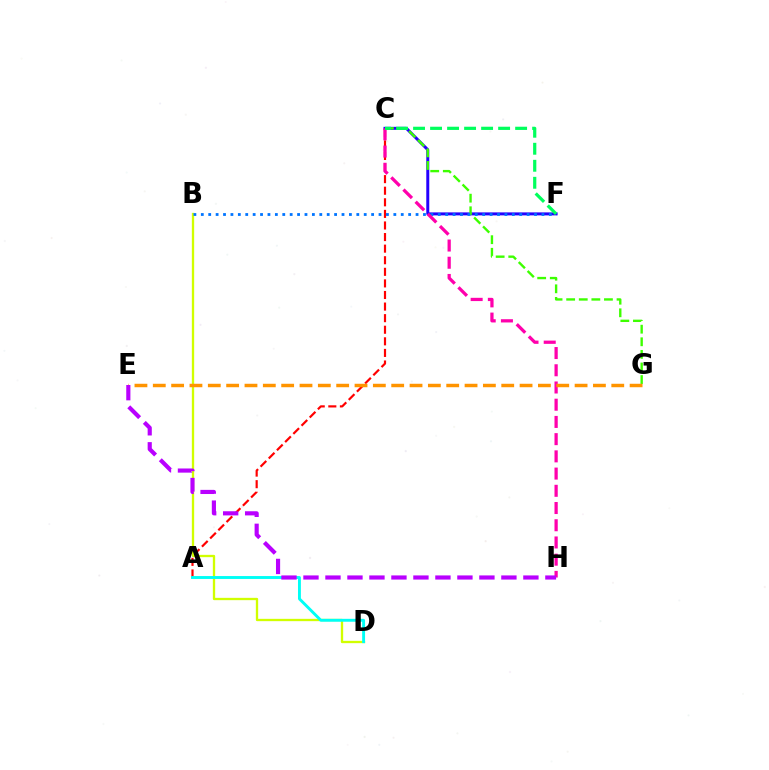{('A', 'C'): [{'color': '#ff0000', 'line_style': 'dashed', 'thickness': 1.57}], ('C', 'F'): [{'color': '#2500ff', 'line_style': 'solid', 'thickness': 2.15}, {'color': '#00ff5c', 'line_style': 'dashed', 'thickness': 2.31}], ('B', 'D'): [{'color': '#d1ff00', 'line_style': 'solid', 'thickness': 1.67}], ('C', 'G'): [{'color': '#3dff00', 'line_style': 'dashed', 'thickness': 1.71}], ('A', 'D'): [{'color': '#00fff6', 'line_style': 'solid', 'thickness': 2.09}], ('B', 'F'): [{'color': '#0074ff', 'line_style': 'dotted', 'thickness': 2.01}], ('C', 'H'): [{'color': '#ff00ac', 'line_style': 'dashed', 'thickness': 2.34}], ('E', 'G'): [{'color': '#ff9400', 'line_style': 'dashed', 'thickness': 2.49}], ('E', 'H'): [{'color': '#b900ff', 'line_style': 'dashed', 'thickness': 2.99}]}